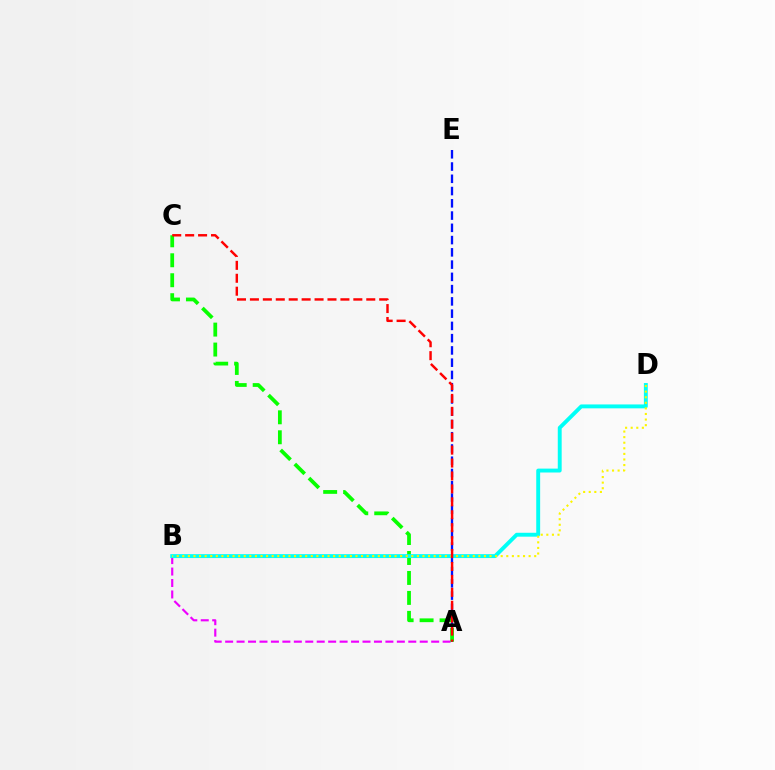{('A', 'B'): [{'color': '#ee00ff', 'line_style': 'dashed', 'thickness': 1.55}], ('A', 'E'): [{'color': '#0010ff', 'line_style': 'dashed', 'thickness': 1.67}], ('A', 'C'): [{'color': '#08ff00', 'line_style': 'dashed', 'thickness': 2.71}, {'color': '#ff0000', 'line_style': 'dashed', 'thickness': 1.76}], ('B', 'D'): [{'color': '#00fff6', 'line_style': 'solid', 'thickness': 2.8}, {'color': '#fcf500', 'line_style': 'dotted', 'thickness': 1.52}]}